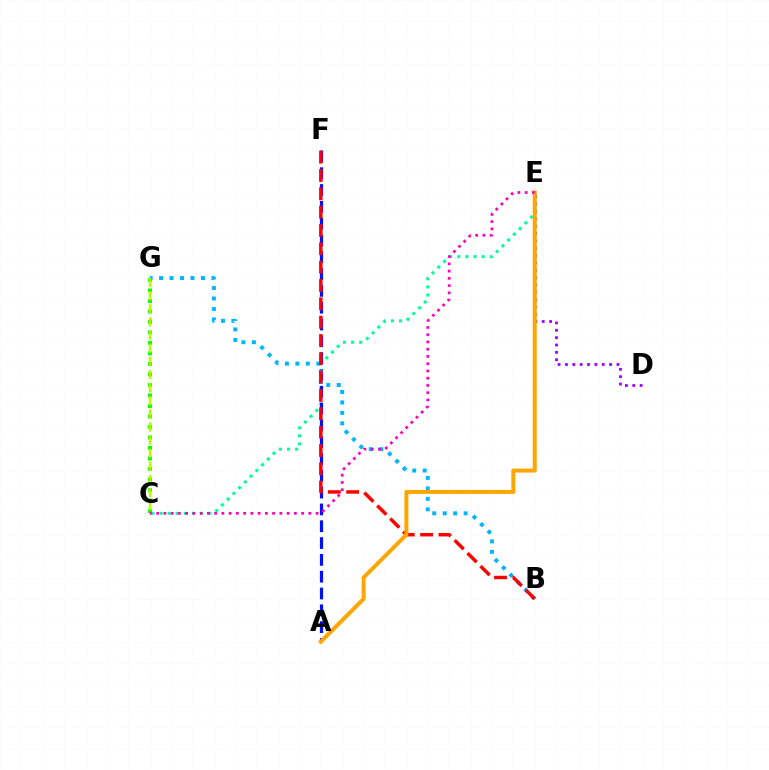{('C', 'G'): [{'color': '#08ff00', 'line_style': 'dotted', 'thickness': 2.85}, {'color': '#b3ff00', 'line_style': 'dashed', 'thickness': 1.78}], ('C', 'E'): [{'color': '#00ff9d', 'line_style': 'dotted', 'thickness': 2.2}, {'color': '#ff00bd', 'line_style': 'dotted', 'thickness': 1.97}], ('A', 'F'): [{'color': '#0010ff', 'line_style': 'dashed', 'thickness': 2.28}], ('B', 'G'): [{'color': '#00b5ff', 'line_style': 'dotted', 'thickness': 2.84}], ('D', 'E'): [{'color': '#9b00ff', 'line_style': 'dotted', 'thickness': 2.0}], ('B', 'F'): [{'color': '#ff0000', 'line_style': 'dashed', 'thickness': 2.49}], ('A', 'E'): [{'color': '#ffa500', 'line_style': 'solid', 'thickness': 2.88}]}